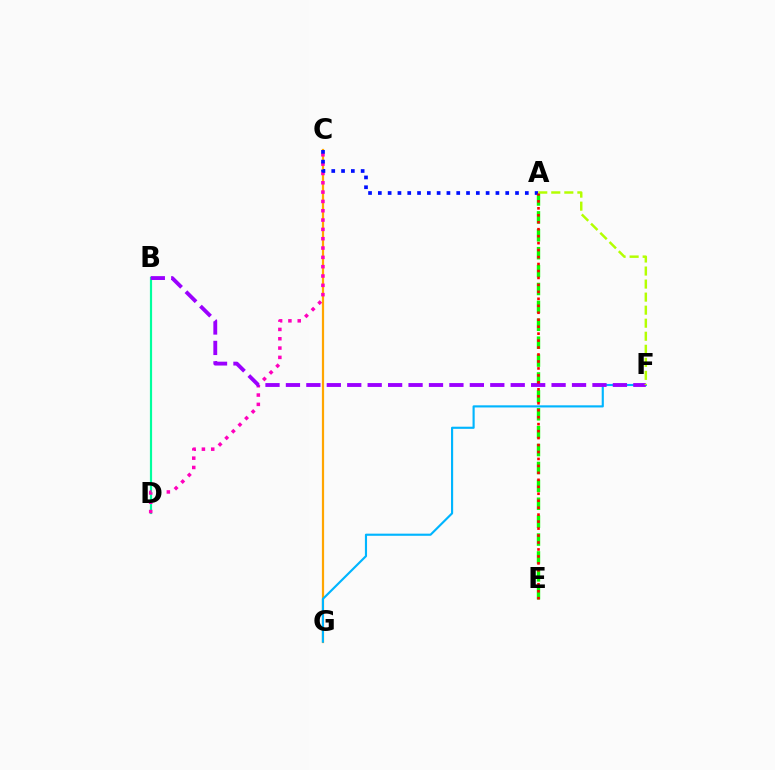{('A', 'E'): [{'color': '#08ff00', 'line_style': 'dashed', 'thickness': 2.43}, {'color': '#ff0000', 'line_style': 'dotted', 'thickness': 1.89}], ('C', 'G'): [{'color': '#ffa500', 'line_style': 'solid', 'thickness': 1.6}], ('B', 'D'): [{'color': '#00ff9d', 'line_style': 'solid', 'thickness': 1.57}], ('C', 'D'): [{'color': '#ff00bd', 'line_style': 'dotted', 'thickness': 2.53}], ('A', 'C'): [{'color': '#0010ff', 'line_style': 'dotted', 'thickness': 2.66}], ('F', 'G'): [{'color': '#00b5ff', 'line_style': 'solid', 'thickness': 1.54}], ('B', 'F'): [{'color': '#9b00ff', 'line_style': 'dashed', 'thickness': 2.78}], ('A', 'F'): [{'color': '#b3ff00', 'line_style': 'dashed', 'thickness': 1.77}]}